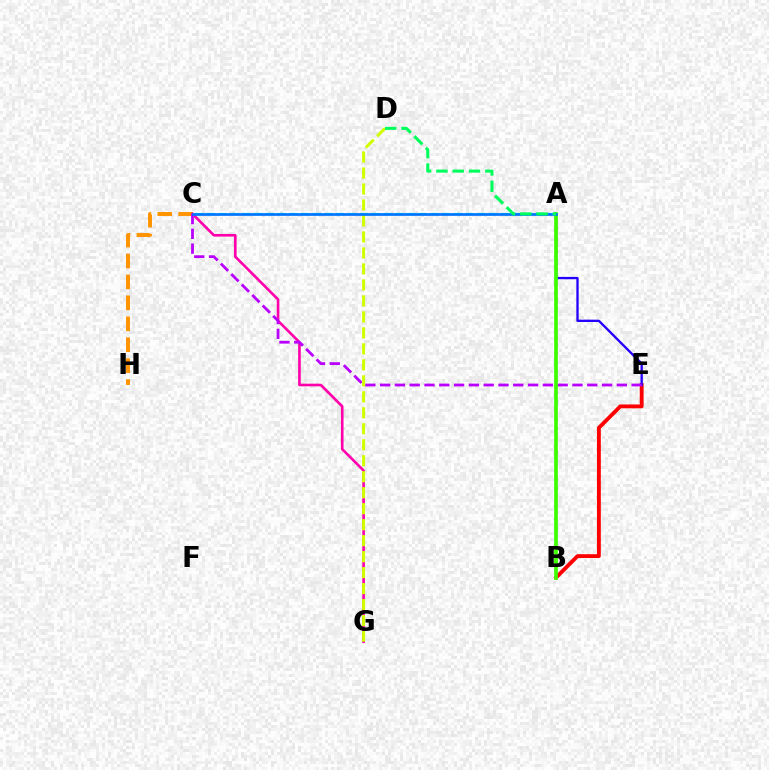{('C', 'H'): [{'color': '#ff9400', 'line_style': 'dashed', 'thickness': 2.84}], ('C', 'G'): [{'color': '#ff00ac', 'line_style': 'solid', 'thickness': 1.9}], ('B', 'E'): [{'color': '#ff0000', 'line_style': 'solid', 'thickness': 2.78}], ('A', 'C'): [{'color': '#00fff6', 'line_style': 'dashed', 'thickness': 1.6}, {'color': '#0074ff', 'line_style': 'solid', 'thickness': 1.94}], ('A', 'E'): [{'color': '#2500ff', 'line_style': 'solid', 'thickness': 1.67}], ('C', 'E'): [{'color': '#b900ff', 'line_style': 'dashed', 'thickness': 2.01}], ('D', 'G'): [{'color': '#d1ff00', 'line_style': 'dashed', 'thickness': 2.17}], ('A', 'B'): [{'color': '#3dff00', 'line_style': 'solid', 'thickness': 2.68}], ('A', 'D'): [{'color': '#00ff5c', 'line_style': 'dashed', 'thickness': 2.21}]}